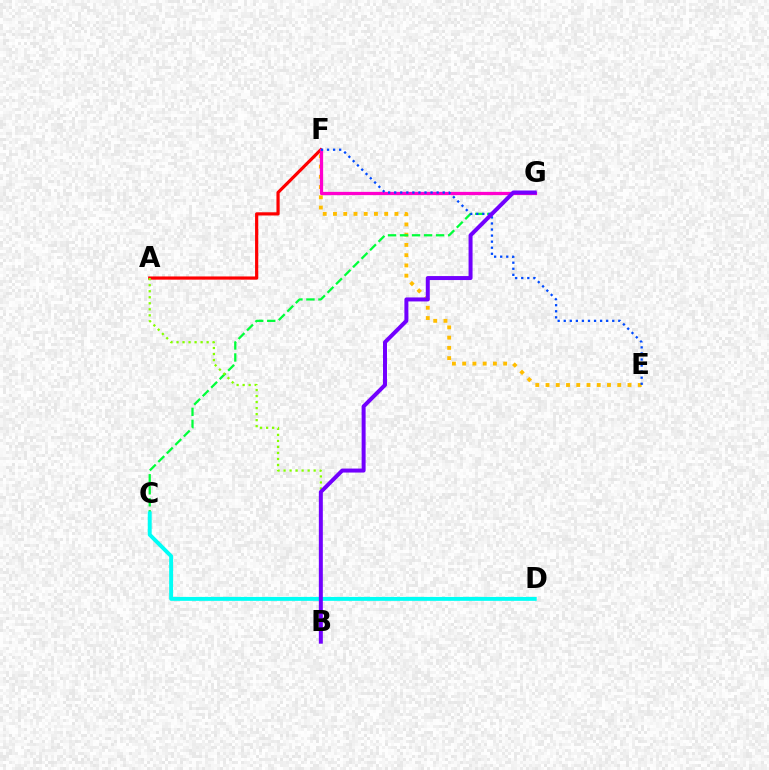{('A', 'F'): [{'color': '#ff0000', 'line_style': 'solid', 'thickness': 2.31}], ('E', 'F'): [{'color': '#ffbd00', 'line_style': 'dotted', 'thickness': 2.78}, {'color': '#004bff', 'line_style': 'dotted', 'thickness': 1.65}], ('F', 'G'): [{'color': '#ff00cf', 'line_style': 'solid', 'thickness': 2.35}], ('C', 'G'): [{'color': '#00ff39', 'line_style': 'dashed', 'thickness': 1.63}], ('C', 'D'): [{'color': '#00fff6', 'line_style': 'solid', 'thickness': 2.82}], ('A', 'B'): [{'color': '#84ff00', 'line_style': 'dotted', 'thickness': 1.64}], ('B', 'G'): [{'color': '#7200ff', 'line_style': 'solid', 'thickness': 2.87}]}